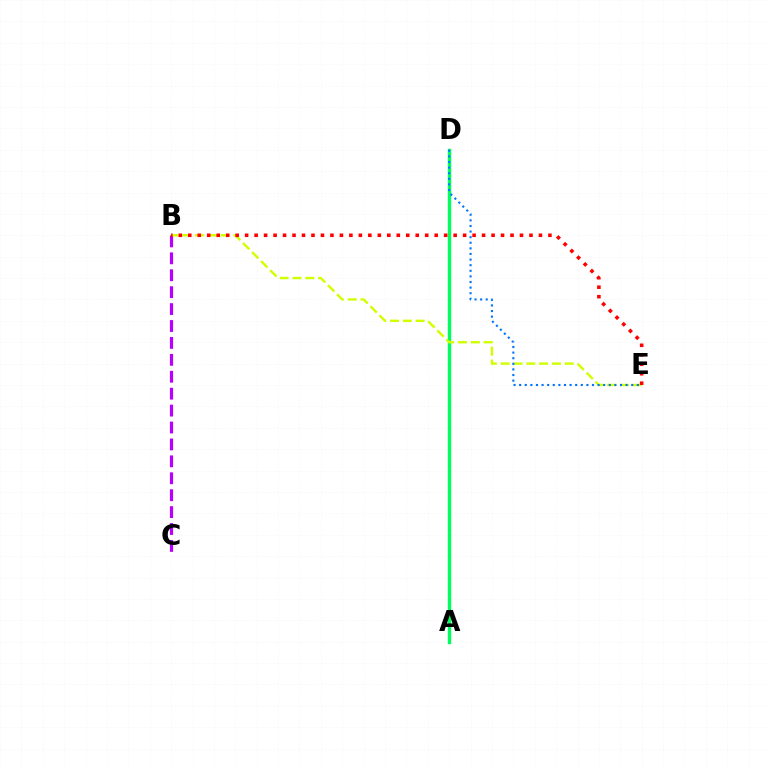{('B', 'C'): [{'color': '#b900ff', 'line_style': 'dashed', 'thickness': 2.3}], ('A', 'D'): [{'color': '#00ff5c', 'line_style': 'solid', 'thickness': 2.44}], ('B', 'E'): [{'color': '#d1ff00', 'line_style': 'dashed', 'thickness': 1.74}, {'color': '#ff0000', 'line_style': 'dotted', 'thickness': 2.58}], ('D', 'E'): [{'color': '#0074ff', 'line_style': 'dotted', 'thickness': 1.52}]}